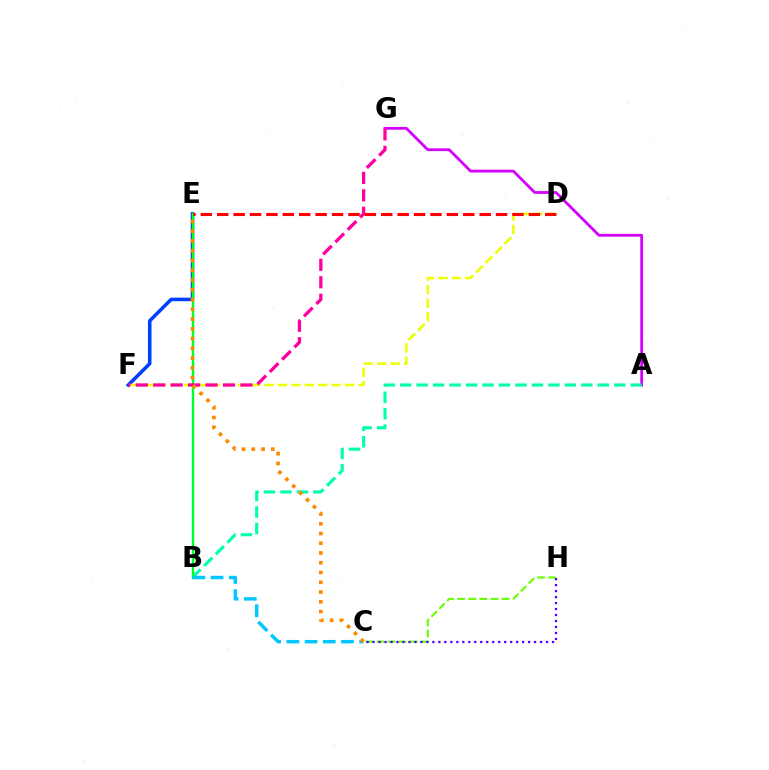{('E', 'F'): [{'color': '#003fff', 'line_style': 'solid', 'thickness': 2.55}], ('C', 'H'): [{'color': '#66ff00', 'line_style': 'dashed', 'thickness': 1.51}, {'color': '#4f00ff', 'line_style': 'dotted', 'thickness': 1.63}], ('D', 'F'): [{'color': '#eeff00', 'line_style': 'dashed', 'thickness': 1.82}], ('A', 'G'): [{'color': '#d600ff', 'line_style': 'solid', 'thickness': 2.0}], ('A', 'B'): [{'color': '#00ffaf', 'line_style': 'dashed', 'thickness': 2.24}], ('B', 'E'): [{'color': '#00ff27', 'line_style': 'solid', 'thickness': 1.72}], ('B', 'C'): [{'color': '#00c7ff', 'line_style': 'dashed', 'thickness': 2.47}], ('F', 'G'): [{'color': '#ff00a0', 'line_style': 'dashed', 'thickness': 2.37}], ('C', 'E'): [{'color': '#ff8800', 'line_style': 'dotted', 'thickness': 2.65}], ('D', 'E'): [{'color': '#ff0000', 'line_style': 'dashed', 'thickness': 2.23}]}